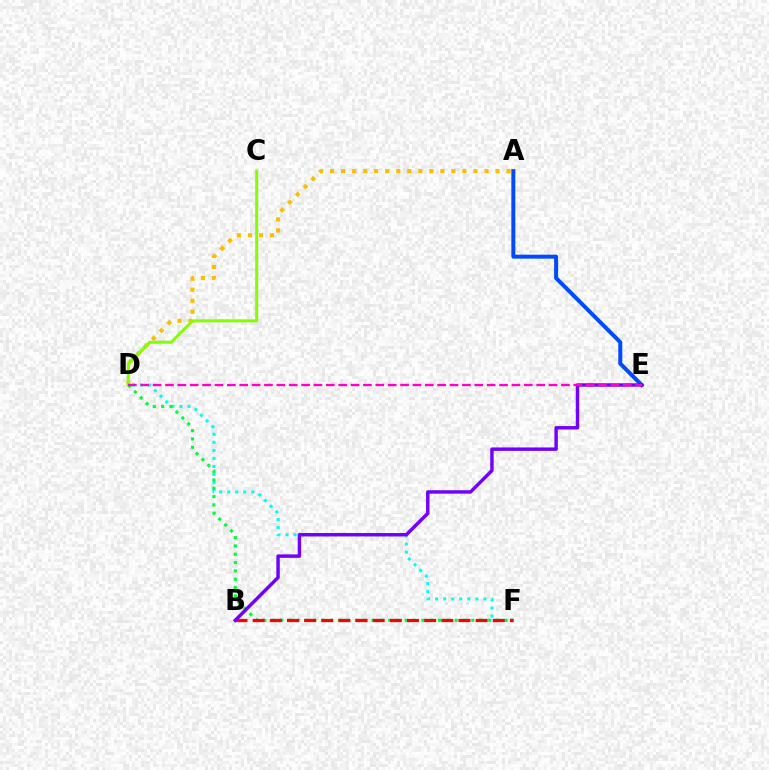{('A', 'D'): [{'color': '#ffbd00', 'line_style': 'dotted', 'thickness': 3.0}], ('C', 'D'): [{'color': '#84ff00', 'line_style': 'solid', 'thickness': 2.16}], ('D', 'F'): [{'color': '#00fff6', 'line_style': 'dotted', 'thickness': 2.19}, {'color': '#00ff39', 'line_style': 'dotted', 'thickness': 2.26}], ('A', 'E'): [{'color': '#004bff', 'line_style': 'solid', 'thickness': 2.87}], ('B', 'F'): [{'color': '#ff0000', 'line_style': 'dashed', 'thickness': 2.33}], ('B', 'E'): [{'color': '#7200ff', 'line_style': 'solid', 'thickness': 2.47}], ('D', 'E'): [{'color': '#ff00cf', 'line_style': 'dashed', 'thickness': 1.68}]}